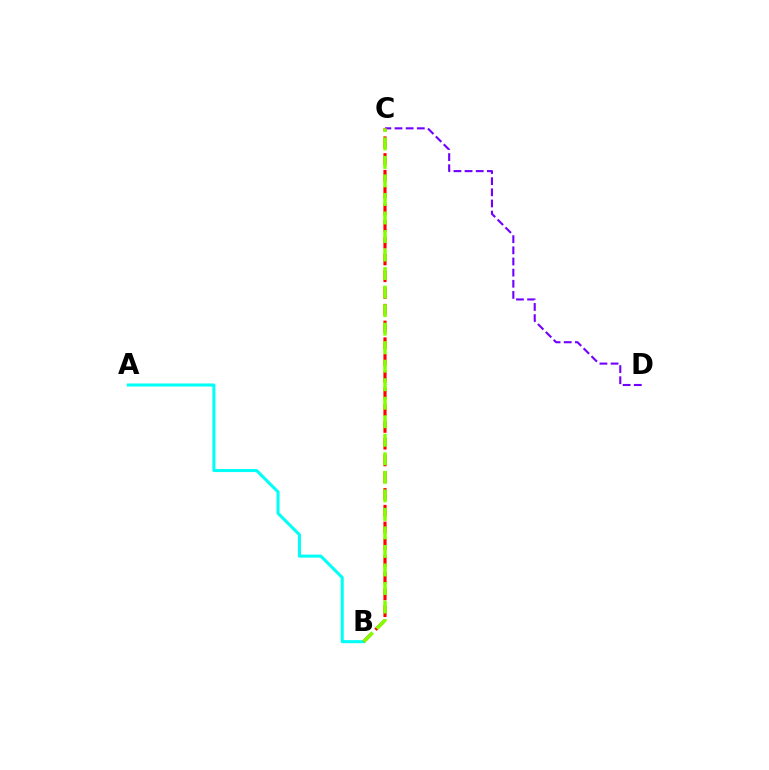{('A', 'B'): [{'color': '#00fff6', 'line_style': 'solid', 'thickness': 2.19}], ('C', 'D'): [{'color': '#7200ff', 'line_style': 'dashed', 'thickness': 1.51}], ('B', 'C'): [{'color': '#ff0000', 'line_style': 'dashed', 'thickness': 2.28}, {'color': '#84ff00', 'line_style': 'dashed', 'thickness': 2.52}]}